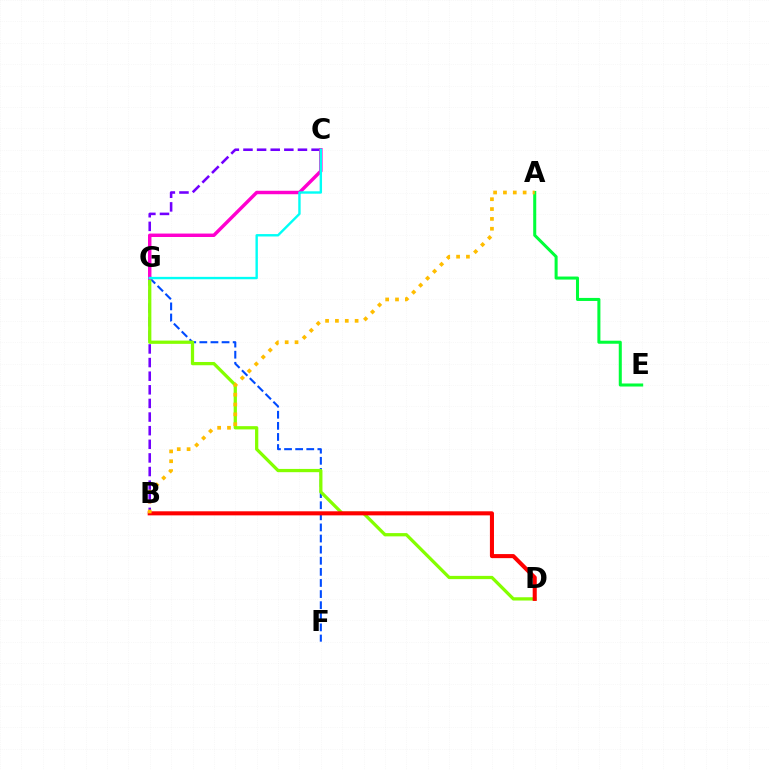{('F', 'G'): [{'color': '#004bff', 'line_style': 'dashed', 'thickness': 1.51}], ('B', 'C'): [{'color': '#7200ff', 'line_style': 'dashed', 'thickness': 1.85}], ('D', 'G'): [{'color': '#84ff00', 'line_style': 'solid', 'thickness': 2.35}], ('B', 'D'): [{'color': '#ff0000', 'line_style': 'solid', 'thickness': 2.93}], ('A', 'E'): [{'color': '#00ff39', 'line_style': 'solid', 'thickness': 2.19}], ('C', 'G'): [{'color': '#ff00cf', 'line_style': 'solid', 'thickness': 2.48}, {'color': '#00fff6', 'line_style': 'solid', 'thickness': 1.72}], ('A', 'B'): [{'color': '#ffbd00', 'line_style': 'dotted', 'thickness': 2.68}]}